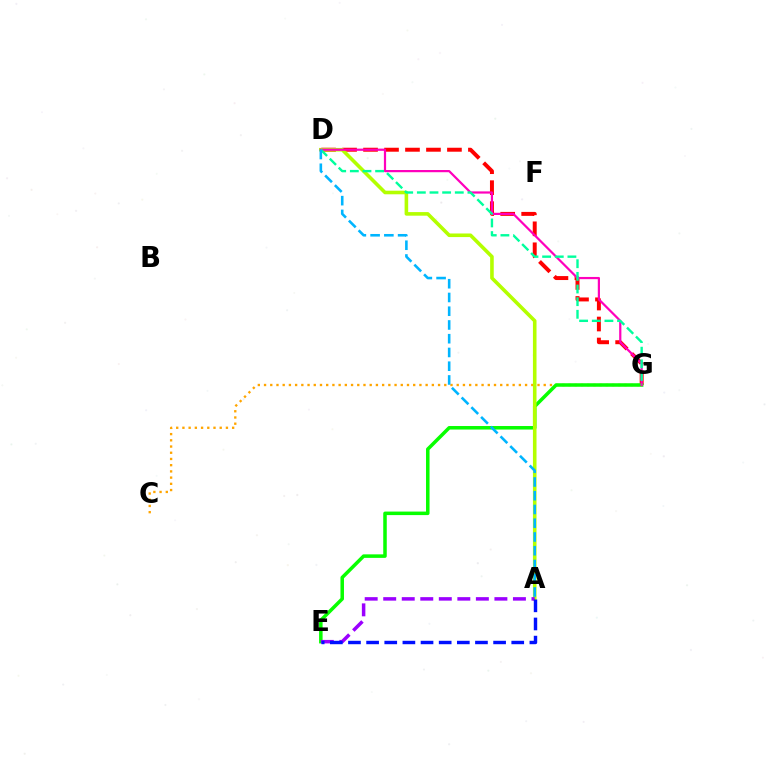{('D', 'G'): [{'color': '#ff0000', 'line_style': 'dashed', 'thickness': 2.85}, {'color': '#ff00bd', 'line_style': 'solid', 'thickness': 1.59}, {'color': '#00ff9d', 'line_style': 'dashed', 'thickness': 1.72}], ('C', 'G'): [{'color': '#ffa500', 'line_style': 'dotted', 'thickness': 1.69}], ('E', 'G'): [{'color': '#08ff00', 'line_style': 'solid', 'thickness': 2.53}], ('A', 'D'): [{'color': '#b3ff00', 'line_style': 'solid', 'thickness': 2.59}, {'color': '#00b5ff', 'line_style': 'dashed', 'thickness': 1.87}], ('A', 'E'): [{'color': '#9b00ff', 'line_style': 'dashed', 'thickness': 2.52}, {'color': '#0010ff', 'line_style': 'dashed', 'thickness': 2.46}]}